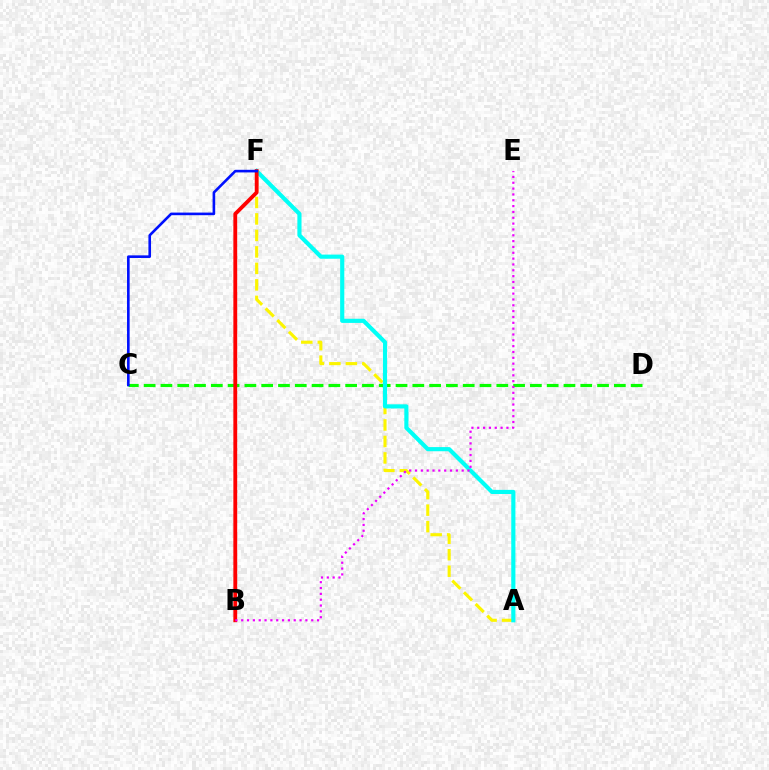{('A', 'F'): [{'color': '#fcf500', 'line_style': 'dashed', 'thickness': 2.24}, {'color': '#00fff6', 'line_style': 'solid', 'thickness': 2.98}], ('C', 'D'): [{'color': '#08ff00', 'line_style': 'dashed', 'thickness': 2.28}], ('B', 'F'): [{'color': '#ff0000', 'line_style': 'solid', 'thickness': 2.75}], ('C', 'F'): [{'color': '#0010ff', 'line_style': 'solid', 'thickness': 1.88}], ('B', 'E'): [{'color': '#ee00ff', 'line_style': 'dotted', 'thickness': 1.59}]}